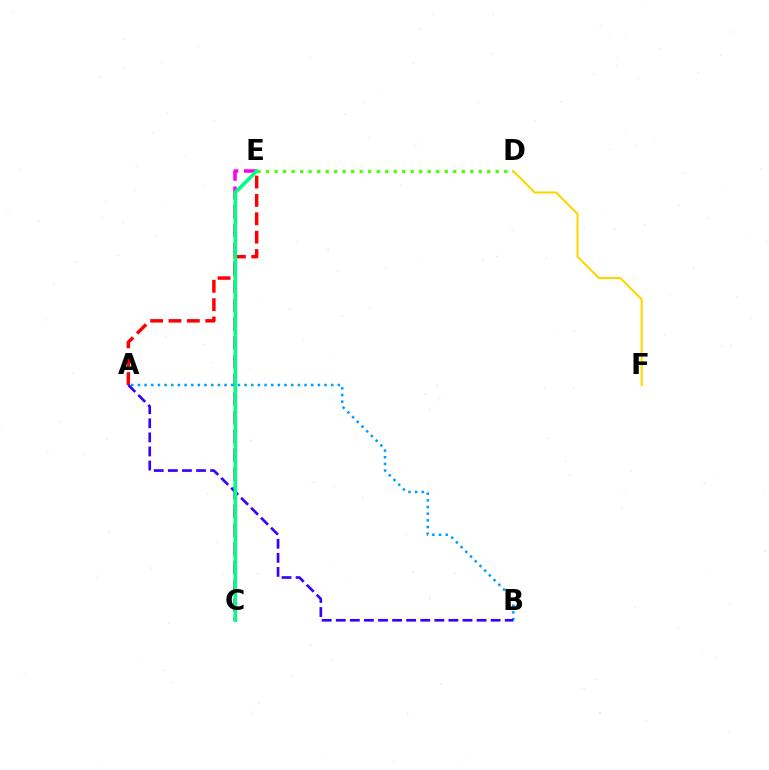{('C', 'E'): [{'color': '#ff00ed', 'line_style': 'dashed', 'thickness': 2.54}, {'color': '#00ff86', 'line_style': 'solid', 'thickness': 2.58}], ('A', 'E'): [{'color': '#ff0000', 'line_style': 'dashed', 'thickness': 2.5}], ('A', 'B'): [{'color': '#009eff', 'line_style': 'dotted', 'thickness': 1.81}, {'color': '#3700ff', 'line_style': 'dashed', 'thickness': 1.91}], ('D', 'E'): [{'color': '#4fff00', 'line_style': 'dotted', 'thickness': 2.31}], ('D', 'F'): [{'color': '#ffd500', 'line_style': 'solid', 'thickness': 1.51}]}